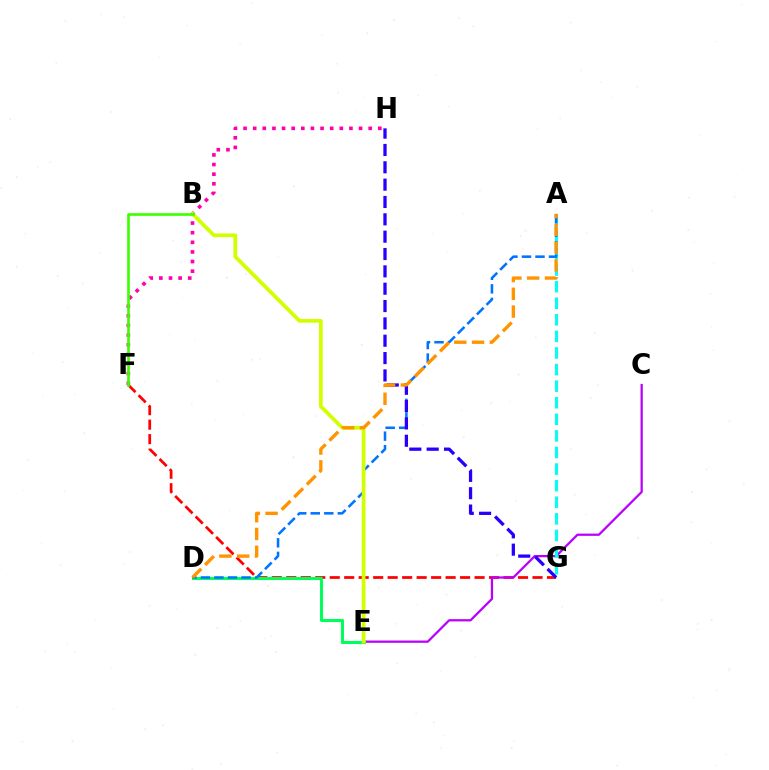{('F', 'G'): [{'color': '#ff0000', 'line_style': 'dashed', 'thickness': 1.97}], ('C', 'E'): [{'color': '#b900ff', 'line_style': 'solid', 'thickness': 1.62}], ('F', 'H'): [{'color': '#ff00ac', 'line_style': 'dotted', 'thickness': 2.62}], ('D', 'E'): [{'color': '#00ff5c', 'line_style': 'solid', 'thickness': 2.2}], ('A', 'G'): [{'color': '#00fff6', 'line_style': 'dashed', 'thickness': 2.25}], ('A', 'D'): [{'color': '#0074ff', 'line_style': 'dashed', 'thickness': 1.84}, {'color': '#ff9400', 'line_style': 'dashed', 'thickness': 2.42}], ('G', 'H'): [{'color': '#2500ff', 'line_style': 'dashed', 'thickness': 2.36}], ('B', 'E'): [{'color': '#d1ff00', 'line_style': 'solid', 'thickness': 2.68}], ('B', 'F'): [{'color': '#3dff00', 'line_style': 'solid', 'thickness': 1.92}]}